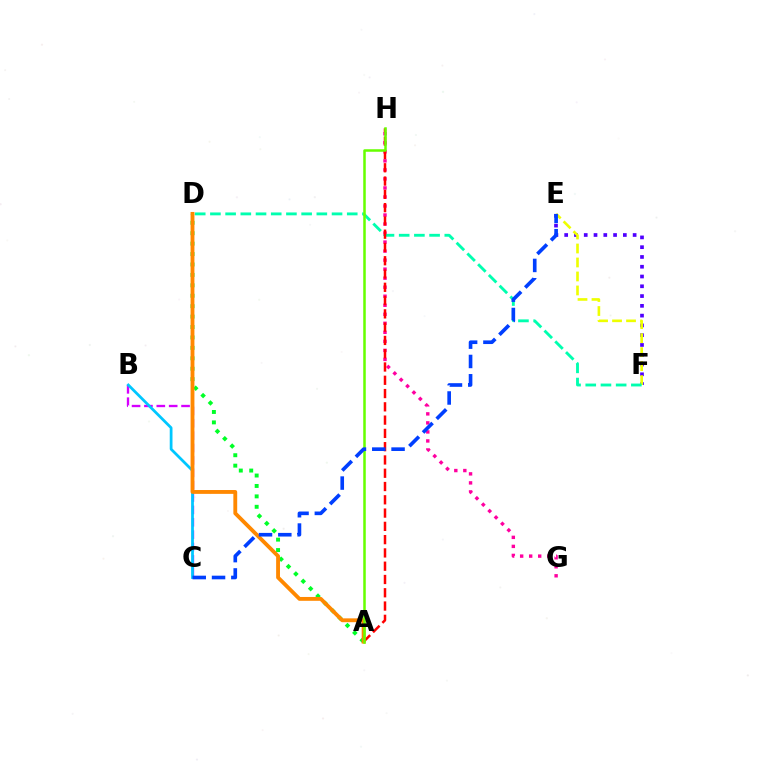{('B', 'C'): [{'color': '#d600ff', 'line_style': 'dashed', 'thickness': 1.68}, {'color': '#00c7ff', 'line_style': 'solid', 'thickness': 1.99}], ('G', 'H'): [{'color': '#ff00a0', 'line_style': 'dotted', 'thickness': 2.45}], ('A', 'D'): [{'color': '#00ff27', 'line_style': 'dotted', 'thickness': 2.83}, {'color': '#ff8800', 'line_style': 'solid', 'thickness': 2.77}], ('E', 'F'): [{'color': '#4f00ff', 'line_style': 'dotted', 'thickness': 2.66}, {'color': '#eeff00', 'line_style': 'dashed', 'thickness': 1.9}], ('D', 'F'): [{'color': '#00ffaf', 'line_style': 'dashed', 'thickness': 2.07}], ('A', 'H'): [{'color': '#ff0000', 'line_style': 'dashed', 'thickness': 1.8}, {'color': '#66ff00', 'line_style': 'solid', 'thickness': 1.81}], ('C', 'E'): [{'color': '#003fff', 'line_style': 'dashed', 'thickness': 2.62}]}